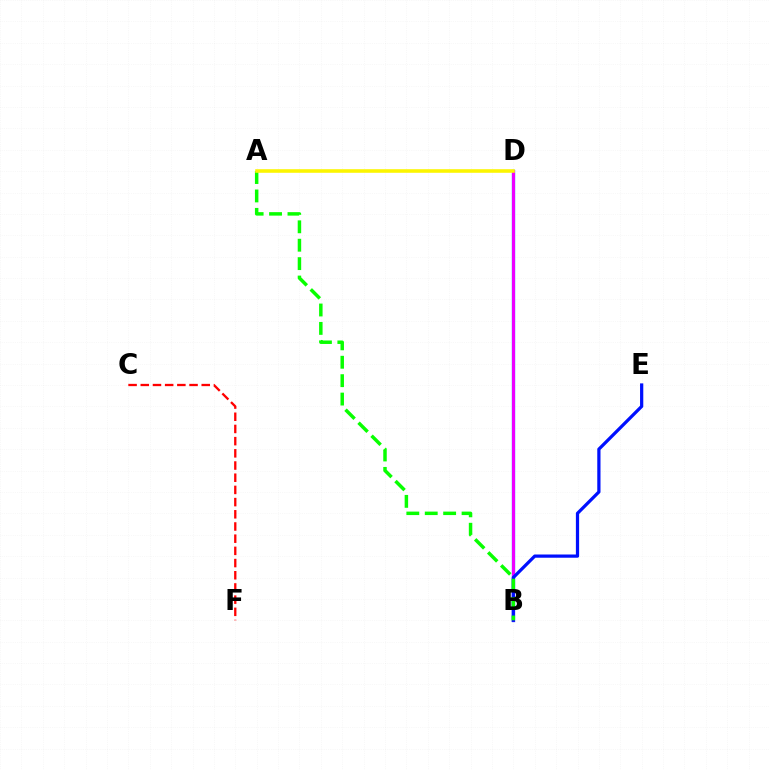{('C', 'F'): [{'color': '#ff0000', 'line_style': 'dashed', 'thickness': 1.66}], ('B', 'D'): [{'color': '#00fff6', 'line_style': 'solid', 'thickness': 2.39}, {'color': '#ee00ff', 'line_style': 'solid', 'thickness': 2.31}], ('B', 'E'): [{'color': '#0010ff', 'line_style': 'solid', 'thickness': 2.33}], ('A', 'B'): [{'color': '#08ff00', 'line_style': 'dashed', 'thickness': 2.5}], ('A', 'D'): [{'color': '#fcf500', 'line_style': 'solid', 'thickness': 2.57}]}